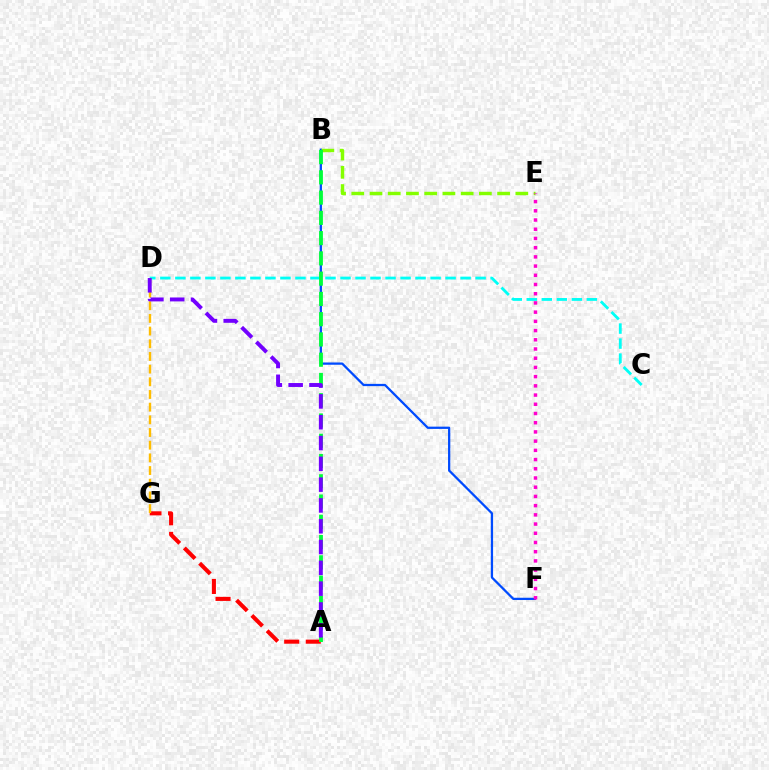{('B', 'F'): [{'color': '#004bff', 'line_style': 'solid', 'thickness': 1.63}], ('A', 'G'): [{'color': '#ff0000', 'line_style': 'dashed', 'thickness': 2.93}], ('C', 'D'): [{'color': '#00fff6', 'line_style': 'dashed', 'thickness': 2.04}], ('D', 'G'): [{'color': '#ffbd00', 'line_style': 'dashed', 'thickness': 1.72}], ('B', 'E'): [{'color': '#84ff00', 'line_style': 'dashed', 'thickness': 2.48}], ('E', 'F'): [{'color': '#ff00cf', 'line_style': 'dotted', 'thickness': 2.5}], ('A', 'B'): [{'color': '#00ff39', 'line_style': 'dashed', 'thickness': 2.75}], ('A', 'D'): [{'color': '#7200ff', 'line_style': 'dashed', 'thickness': 2.83}]}